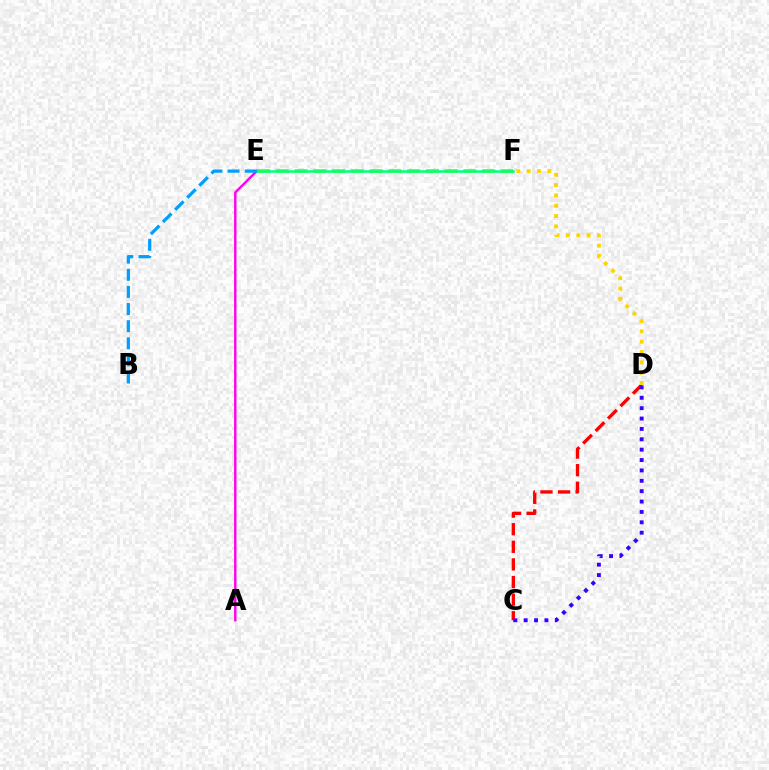{('E', 'F'): [{'color': '#4fff00', 'line_style': 'dashed', 'thickness': 2.55}, {'color': '#00ff86', 'line_style': 'solid', 'thickness': 1.81}], ('C', 'D'): [{'color': '#ff0000', 'line_style': 'dashed', 'thickness': 2.39}, {'color': '#3700ff', 'line_style': 'dotted', 'thickness': 2.82}], ('D', 'F'): [{'color': '#ffd500', 'line_style': 'dotted', 'thickness': 2.81}], ('A', 'E'): [{'color': '#ff00ed', 'line_style': 'solid', 'thickness': 1.74}], ('B', 'E'): [{'color': '#009eff', 'line_style': 'dashed', 'thickness': 2.33}]}